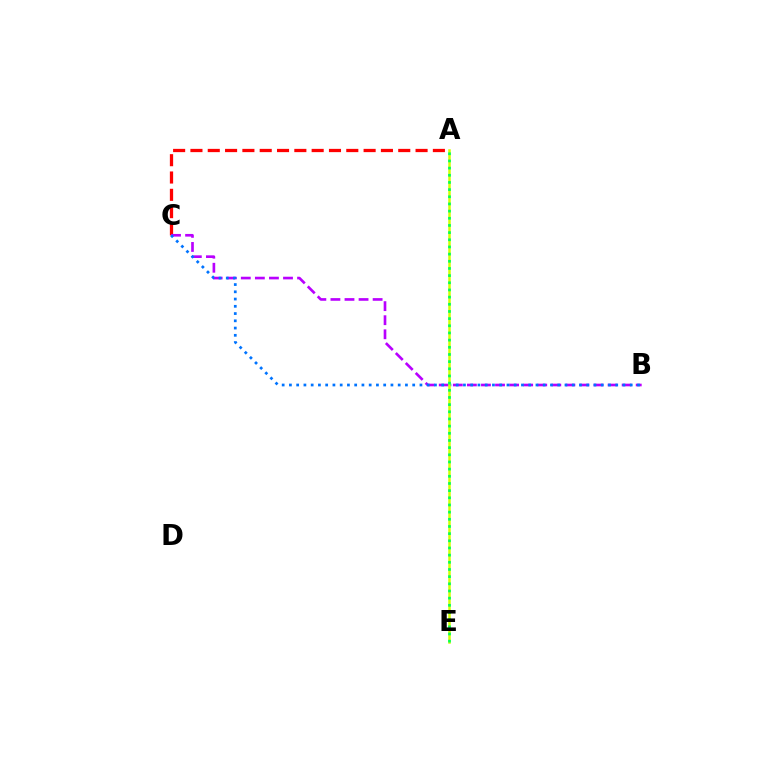{('A', 'C'): [{'color': '#ff0000', 'line_style': 'dashed', 'thickness': 2.35}], ('B', 'C'): [{'color': '#b900ff', 'line_style': 'dashed', 'thickness': 1.91}, {'color': '#0074ff', 'line_style': 'dotted', 'thickness': 1.97}], ('A', 'E'): [{'color': '#d1ff00', 'line_style': 'solid', 'thickness': 1.8}, {'color': '#00ff5c', 'line_style': 'dotted', 'thickness': 1.95}]}